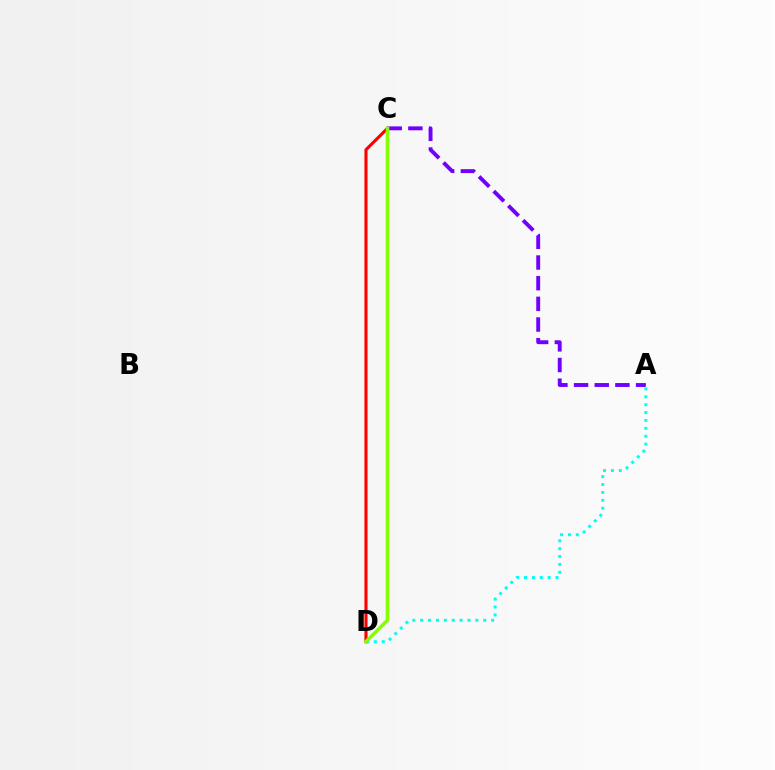{('A', 'C'): [{'color': '#7200ff', 'line_style': 'dashed', 'thickness': 2.81}], ('A', 'D'): [{'color': '#00fff6', 'line_style': 'dotted', 'thickness': 2.14}], ('C', 'D'): [{'color': '#ff0000', 'line_style': 'solid', 'thickness': 2.24}, {'color': '#84ff00', 'line_style': 'solid', 'thickness': 2.54}]}